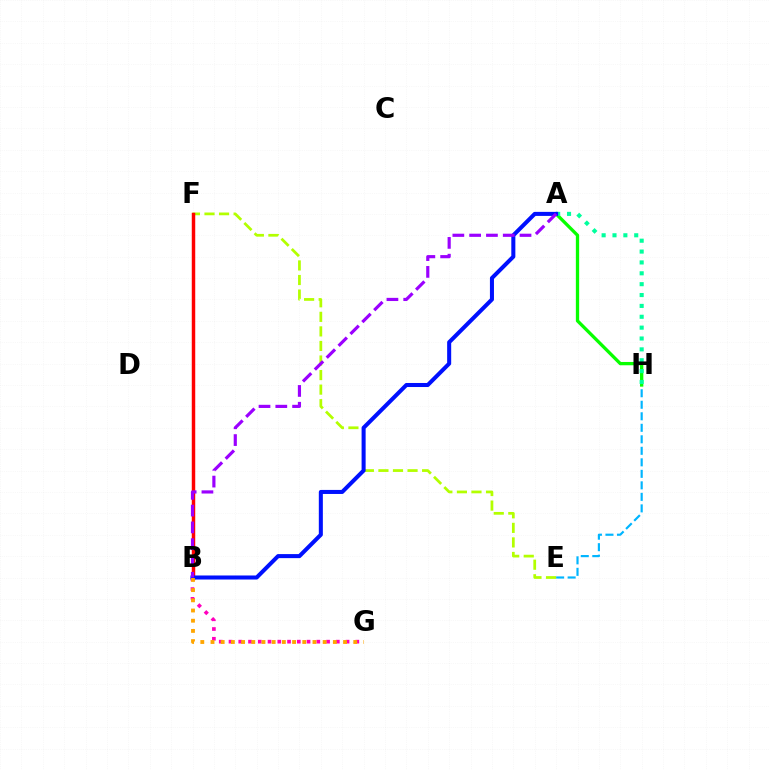{('E', 'H'): [{'color': '#00b5ff', 'line_style': 'dashed', 'thickness': 1.56}], ('A', 'H'): [{'color': '#08ff00', 'line_style': 'solid', 'thickness': 2.37}, {'color': '#00ff9d', 'line_style': 'dotted', 'thickness': 2.95}], ('B', 'G'): [{'color': '#ff00bd', 'line_style': 'dotted', 'thickness': 2.65}, {'color': '#ffa500', 'line_style': 'dotted', 'thickness': 2.77}], ('E', 'F'): [{'color': '#b3ff00', 'line_style': 'dashed', 'thickness': 1.98}], ('B', 'F'): [{'color': '#ff0000', 'line_style': 'solid', 'thickness': 2.49}], ('A', 'B'): [{'color': '#0010ff', 'line_style': 'solid', 'thickness': 2.91}, {'color': '#9b00ff', 'line_style': 'dashed', 'thickness': 2.28}]}